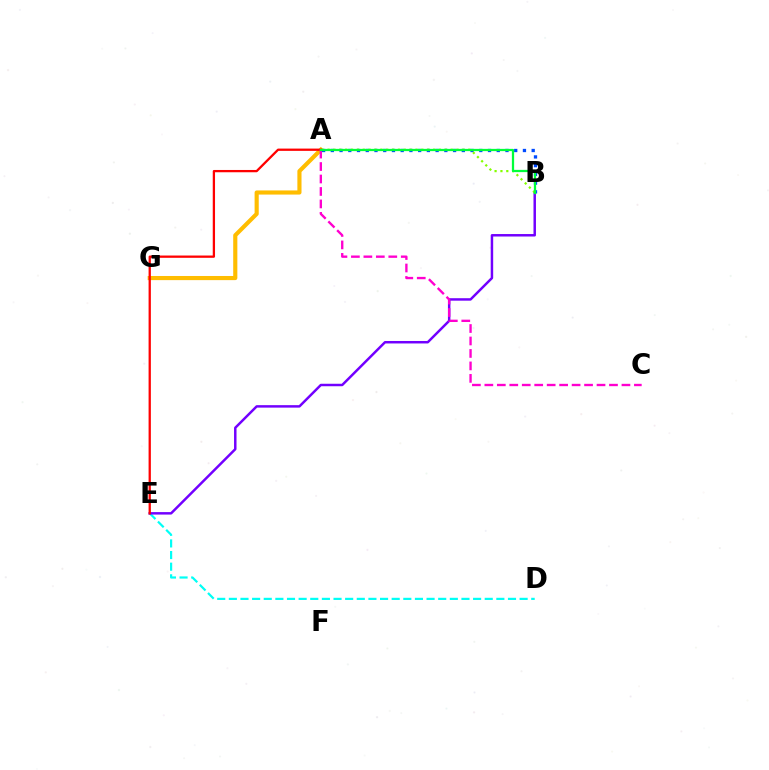{('D', 'E'): [{'color': '#00fff6', 'line_style': 'dashed', 'thickness': 1.58}], ('B', 'E'): [{'color': '#7200ff', 'line_style': 'solid', 'thickness': 1.78}], ('A', 'G'): [{'color': '#ffbd00', 'line_style': 'solid', 'thickness': 2.98}], ('A', 'B'): [{'color': '#004bff', 'line_style': 'dotted', 'thickness': 2.37}, {'color': '#84ff00', 'line_style': 'dotted', 'thickness': 1.59}, {'color': '#00ff39', 'line_style': 'solid', 'thickness': 1.63}], ('A', 'E'): [{'color': '#ff0000', 'line_style': 'solid', 'thickness': 1.64}], ('A', 'C'): [{'color': '#ff00cf', 'line_style': 'dashed', 'thickness': 1.69}]}